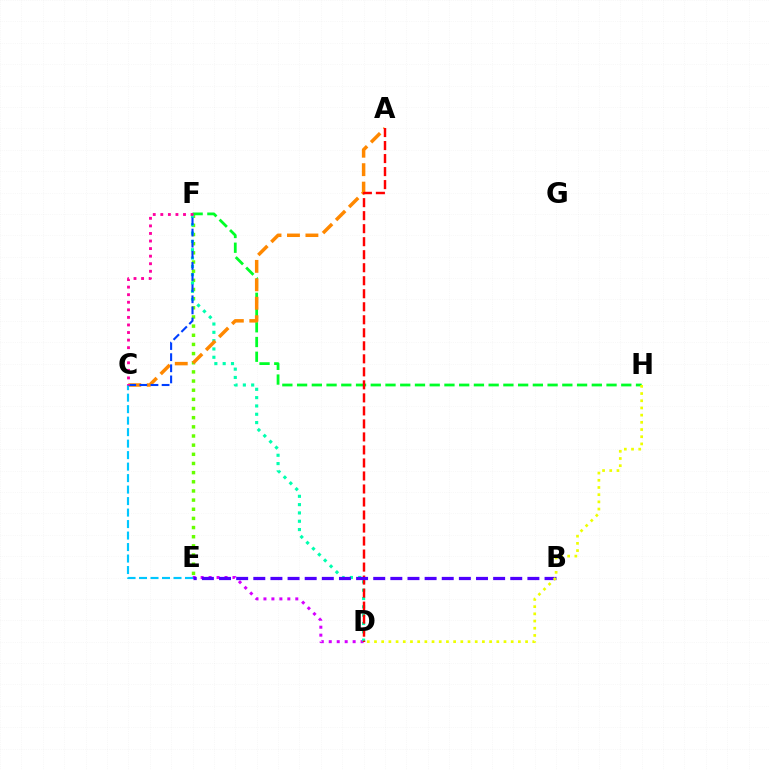{('D', 'E'): [{'color': '#d600ff', 'line_style': 'dotted', 'thickness': 2.16}], ('E', 'F'): [{'color': '#66ff00', 'line_style': 'dotted', 'thickness': 2.49}], ('F', 'H'): [{'color': '#00ff27', 'line_style': 'dashed', 'thickness': 2.0}], ('D', 'F'): [{'color': '#00ffaf', 'line_style': 'dotted', 'thickness': 2.26}], ('A', 'C'): [{'color': '#ff8800', 'line_style': 'dashed', 'thickness': 2.51}], ('A', 'D'): [{'color': '#ff0000', 'line_style': 'dashed', 'thickness': 1.77}], ('C', 'E'): [{'color': '#00c7ff', 'line_style': 'dashed', 'thickness': 1.56}], ('C', 'F'): [{'color': '#003fff', 'line_style': 'dashed', 'thickness': 1.51}, {'color': '#ff00a0', 'line_style': 'dotted', 'thickness': 2.06}], ('B', 'E'): [{'color': '#4f00ff', 'line_style': 'dashed', 'thickness': 2.33}], ('D', 'H'): [{'color': '#eeff00', 'line_style': 'dotted', 'thickness': 1.95}]}